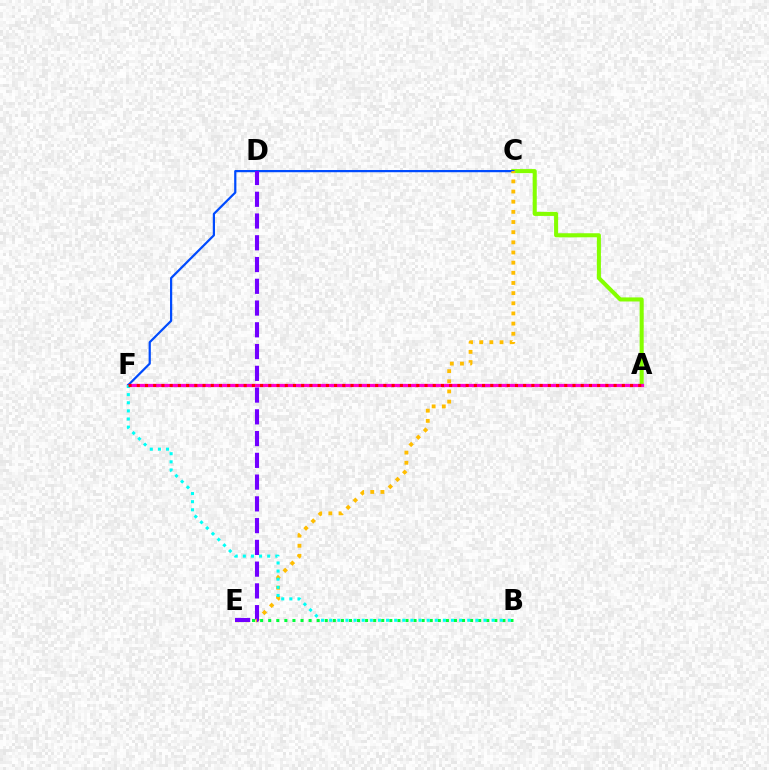{('A', 'C'): [{'color': '#84ff00', 'line_style': 'solid', 'thickness': 2.93}], ('A', 'F'): [{'color': '#ff00cf', 'line_style': 'solid', 'thickness': 2.33}, {'color': '#ff0000', 'line_style': 'dotted', 'thickness': 2.23}], ('C', 'F'): [{'color': '#004bff', 'line_style': 'solid', 'thickness': 1.6}], ('B', 'E'): [{'color': '#00ff39', 'line_style': 'dotted', 'thickness': 2.19}], ('C', 'E'): [{'color': '#ffbd00', 'line_style': 'dotted', 'thickness': 2.76}], ('B', 'F'): [{'color': '#00fff6', 'line_style': 'dotted', 'thickness': 2.21}], ('D', 'E'): [{'color': '#7200ff', 'line_style': 'dashed', 'thickness': 2.96}]}